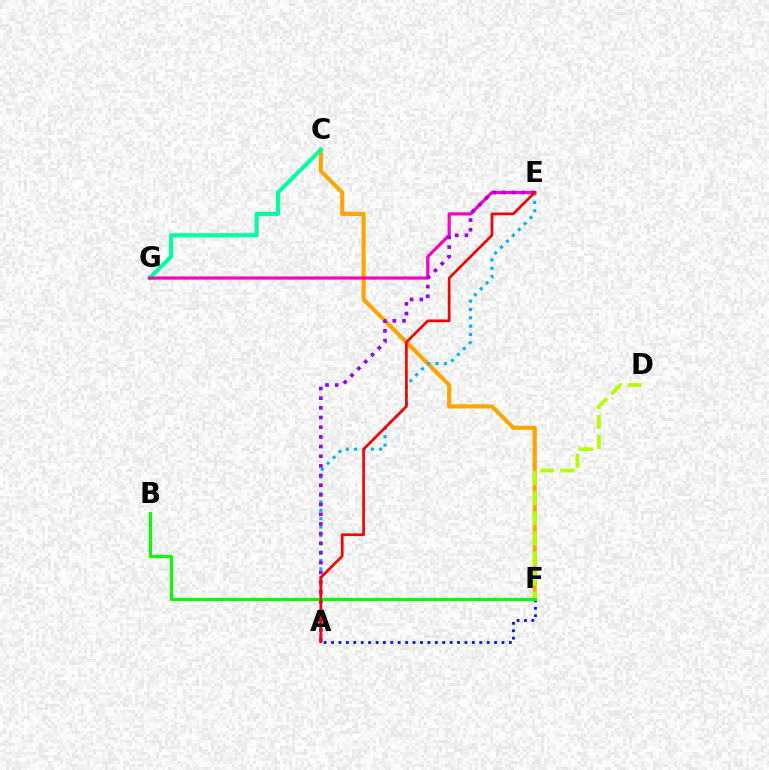{('C', 'F'): [{'color': '#ffa500', 'line_style': 'solid', 'thickness': 2.98}], ('C', 'G'): [{'color': '#00ff9d', 'line_style': 'solid', 'thickness': 2.96}], ('E', 'G'): [{'color': '#ff00bd', 'line_style': 'solid', 'thickness': 2.3}], ('A', 'E'): [{'color': '#00b5ff', 'line_style': 'dotted', 'thickness': 2.27}, {'color': '#9b00ff', 'line_style': 'dotted', 'thickness': 2.63}, {'color': '#ff0000', 'line_style': 'solid', 'thickness': 1.96}], ('D', 'F'): [{'color': '#b3ff00', 'line_style': 'dashed', 'thickness': 2.73}], ('A', 'F'): [{'color': '#0010ff', 'line_style': 'dotted', 'thickness': 2.01}], ('B', 'F'): [{'color': '#08ff00', 'line_style': 'solid', 'thickness': 2.28}]}